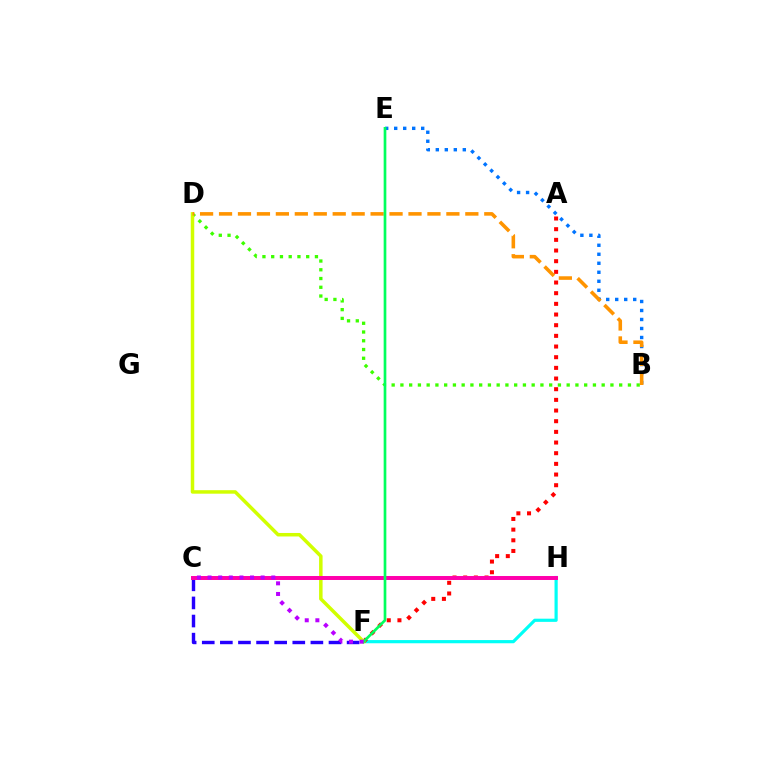{('F', 'H'): [{'color': '#00fff6', 'line_style': 'solid', 'thickness': 2.29}], ('B', 'D'): [{'color': '#3dff00', 'line_style': 'dotted', 'thickness': 2.38}, {'color': '#ff9400', 'line_style': 'dashed', 'thickness': 2.57}], ('C', 'F'): [{'color': '#2500ff', 'line_style': 'dashed', 'thickness': 2.46}, {'color': '#b900ff', 'line_style': 'dotted', 'thickness': 2.89}], ('A', 'F'): [{'color': '#ff0000', 'line_style': 'dotted', 'thickness': 2.9}], ('B', 'E'): [{'color': '#0074ff', 'line_style': 'dotted', 'thickness': 2.45}], ('D', 'F'): [{'color': '#d1ff00', 'line_style': 'solid', 'thickness': 2.52}], ('C', 'H'): [{'color': '#ff00ac', 'line_style': 'solid', 'thickness': 2.86}], ('E', 'F'): [{'color': '#00ff5c', 'line_style': 'solid', 'thickness': 1.93}]}